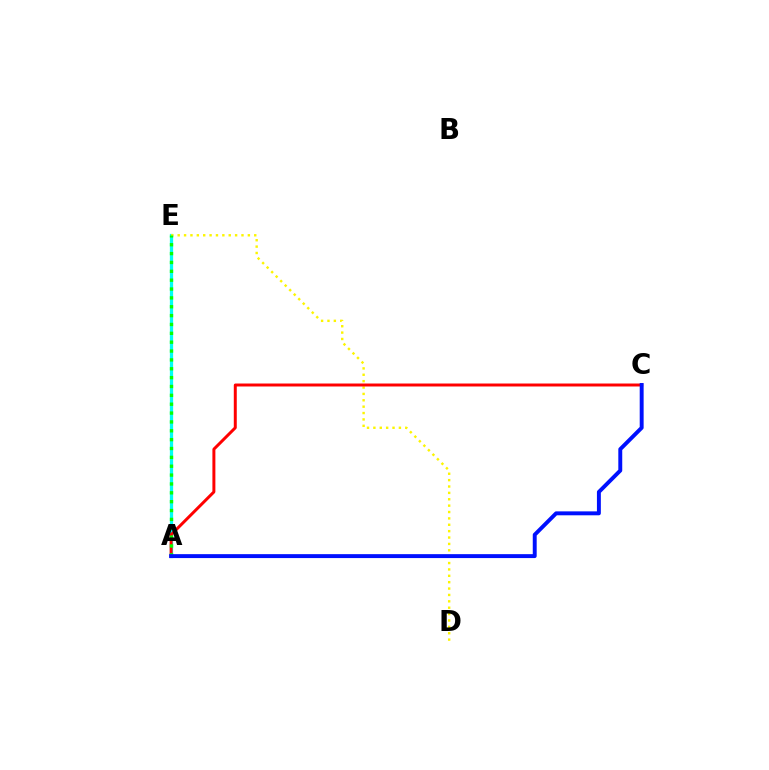{('A', 'E'): [{'color': '#ee00ff', 'line_style': 'dashed', 'thickness': 2.1}, {'color': '#00fff6', 'line_style': 'solid', 'thickness': 2.35}, {'color': '#08ff00', 'line_style': 'dotted', 'thickness': 2.41}], ('D', 'E'): [{'color': '#fcf500', 'line_style': 'dotted', 'thickness': 1.73}], ('A', 'C'): [{'color': '#ff0000', 'line_style': 'solid', 'thickness': 2.14}, {'color': '#0010ff', 'line_style': 'solid', 'thickness': 2.82}]}